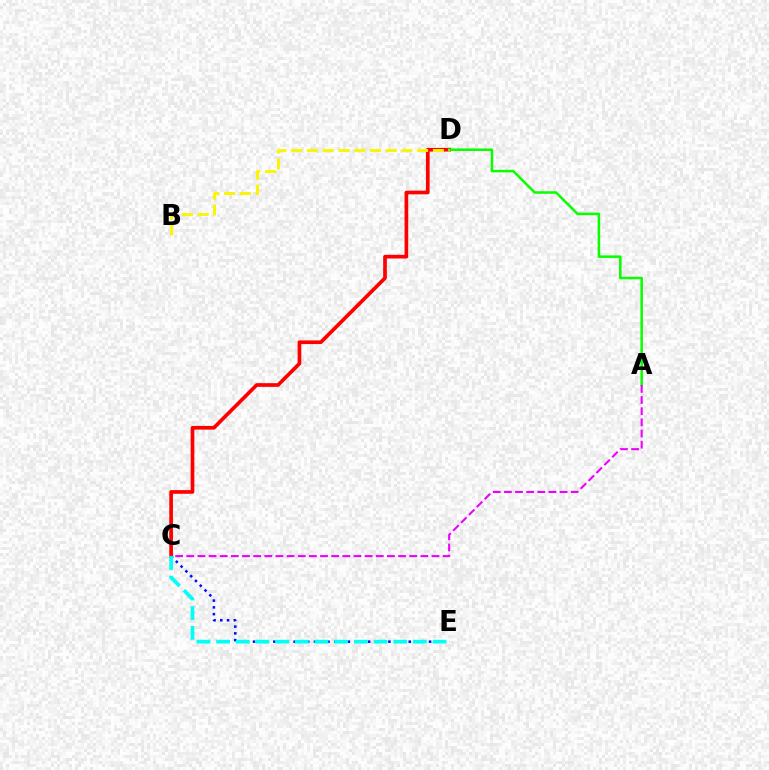{('C', 'E'): [{'color': '#0010ff', 'line_style': 'dotted', 'thickness': 1.84}, {'color': '#00fff6', 'line_style': 'dashed', 'thickness': 2.67}], ('C', 'D'): [{'color': '#ff0000', 'line_style': 'solid', 'thickness': 2.65}], ('A', 'D'): [{'color': '#08ff00', 'line_style': 'solid', 'thickness': 1.81}], ('A', 'C'): [{'color': '#ee00ff', 'line_style': 'dashed', 'thickness': 1.51}], ('B', 'D'): [{'color': '#fcf500', 'line_style': 'dashed', 'thickness': 2.14}]}